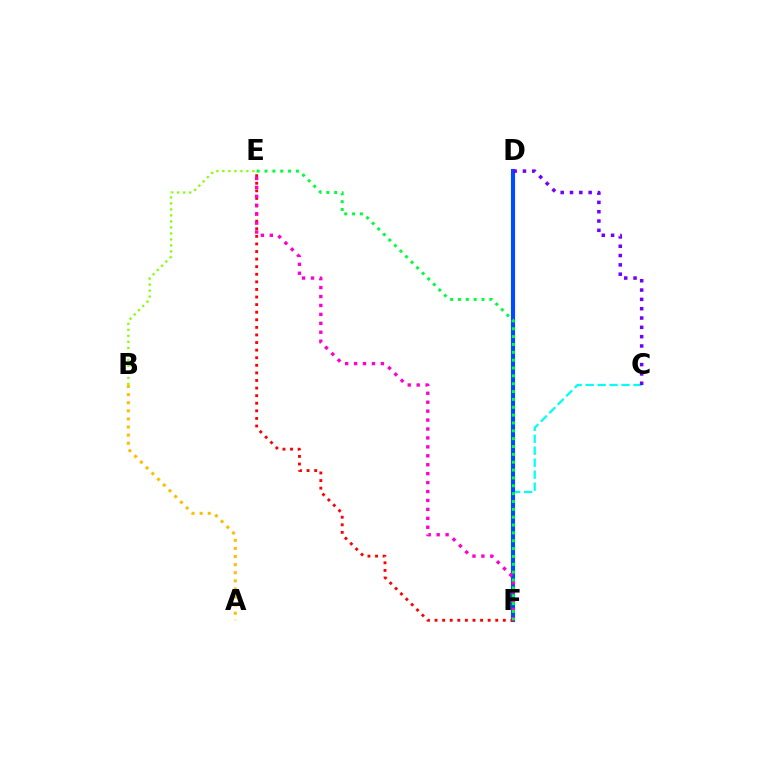{('C', 'F'): [{'color': '#00fff6', 'line_style': 'dashed', 'thickness': 1.62}], ('D', 'F'): [{'color': '#004bff', 'line_style': 'solid', 'thickness': 2.96}], ('A', 'B'): [{'color': '#ffbd00', 'line_style': 'dotted', 'thickness': 2.2}], ('E', 'F'): [{'color': '#ff0000', 'line_style': 'dotted', 'thickness': 2.06}, {'color': '#ff00cf', 'line_style': 'dotted', 'thickness': 2.43}, {'color': '#00ff39', 'line_style': 'dotted', 'thickness': 2.13}], ('C', 'D'): [{'color': '#7200ff', 'line_style': 'dotted', 'thickness': 2.53}], ('B', 'E'): [{'color': '#84ff00', 'line_style': 'dotted', 'thickness': 1.63}]}